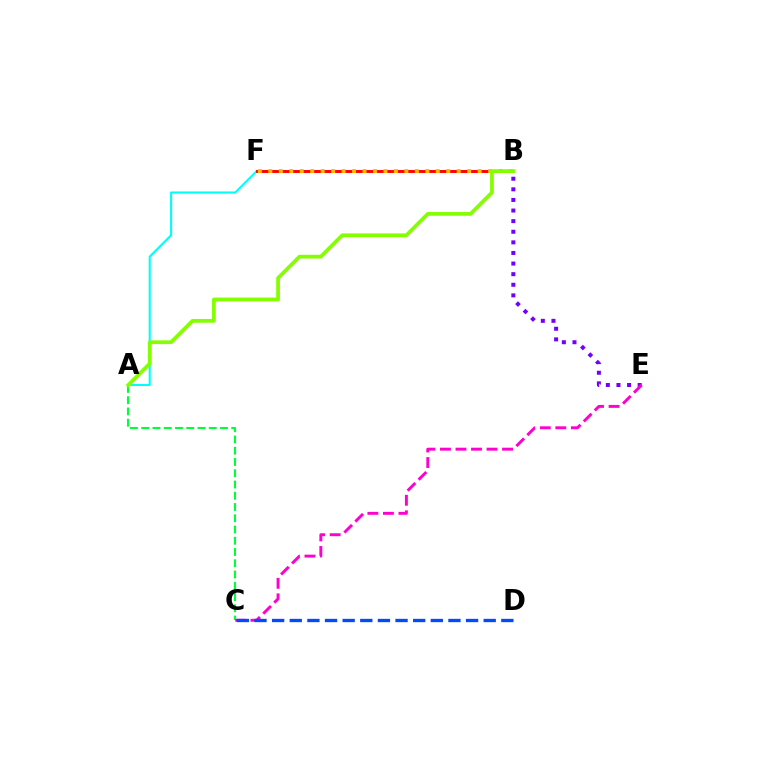{('A', 'F'): [{'color': '#00fff6', 'line_style': 'solid', 'thickness': 1.5}], ('B', 'F'): [{'color': '#ff0000', 'line_style': 'solid', 'thickness': 2.1}, {'color': '#ffbd00', 'line_style': 'dotted', 'thickness': 2.84}], ('B', 'E'): [{'color': '#7200ff', 'line_style': 'dotted', 'thickness': 2.88}], ('A', 'C'): [{'color': '#00ff39', 'line_style': 'dashed', 'thickness': 1.53}], ('C', 'E'): [{'color': '#ff00cf', 'line_style': 'dashed', 'thickness': 2.11}], ('A', 'B'): [{'color': '#84ff00', 'line_style': 'solid', 'thickness': 2.69}], ('C', 'D'): [{'color': '#004bff', 'line_style': 'dashed', 'thickness': 2.4}]}